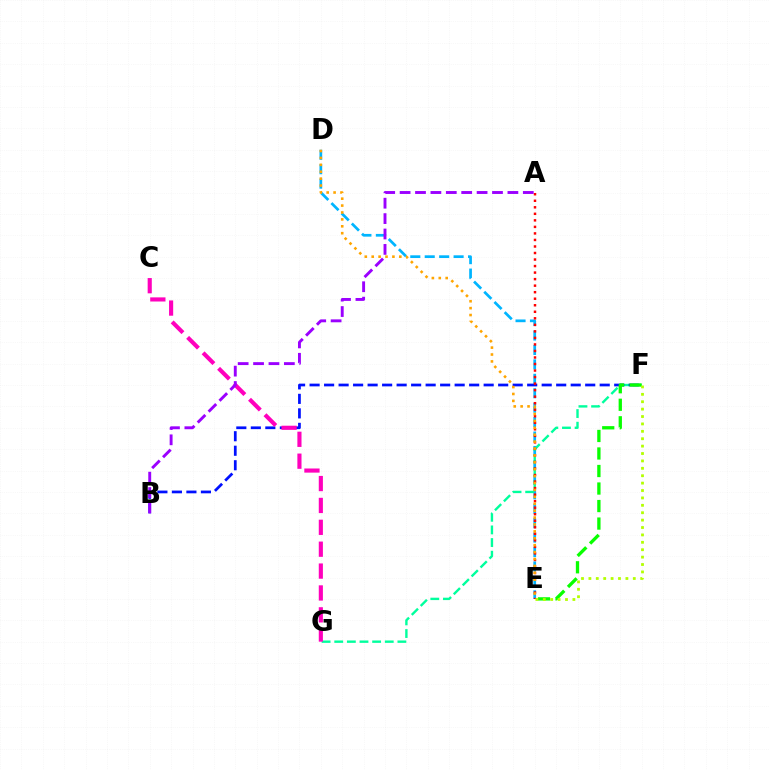{('D', 'E'): [{'color': '#00b5ff', 'line_style': 'dashed', 'thickness': 1.96}, {'color': '#ffa500', 'line_style': 'dotted', 'thickness': 1.88}], ('F', 'G'): [{'color': '#00ff9d', 'line_style': 'dashed', 'thickness': 1.72}], ('B', 'F'): [{'color': '#0010ff', 'line_style': 'dashed', 'thickness': 1.97}], ('C', 'G'): [{'color': '#ff00bd', 'line_style': 'dashed', 'thickness': 2.97}], ('A', 'E'): [{'color': '#ff0000', 'line_style': 'dotted', 'thickness': 1.77}], ('E', 'F'): [{'color': '#08ff00', 'line_style': 'dashed', 'thickness': 2.38}, {'color': '#b3ff00', 'line_style': 'dotted', 'thickness': 2.01}], ('A', 'B'): [{'color': '#9b00ff', 'line_style': 'dashed', 'thickness': 2.09}]}